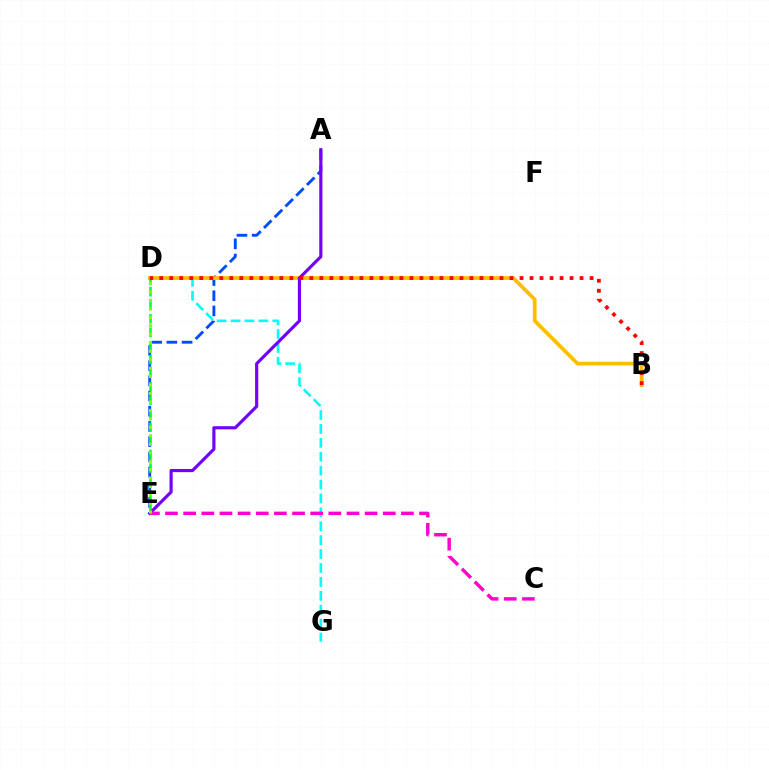{('D', 'G'): [{'color': '#00fff6', 'line_style': 'dashed', 'thickness': 1.89}], ('A', 'E'): [{'color': '#004bff', 'line_style': 'dashed', 'thickness': 2.06}, {'color': '#7200ff', 'line_style': 'solid', 'thickness': 2.27}], ('D', 'E'): [{'color': '#00ff39', 'line_style': 'dashed', 'thickness': 1.84}, {'color': '#84ff00', 'line_style': 'dotted', 'thickness': 2.3}], ('B', 'D'): [{'color': '#ffbd00', 'line_style': 'solid', 'thickness': 2.68}, {'color': '#ff0000', 'line_style': 'dotted', 'thickness': 2.72}], ('C', 'E'): [{'color': '#ff00cf', 'line_style': 'dashed', 'thickness': 2.47}]}